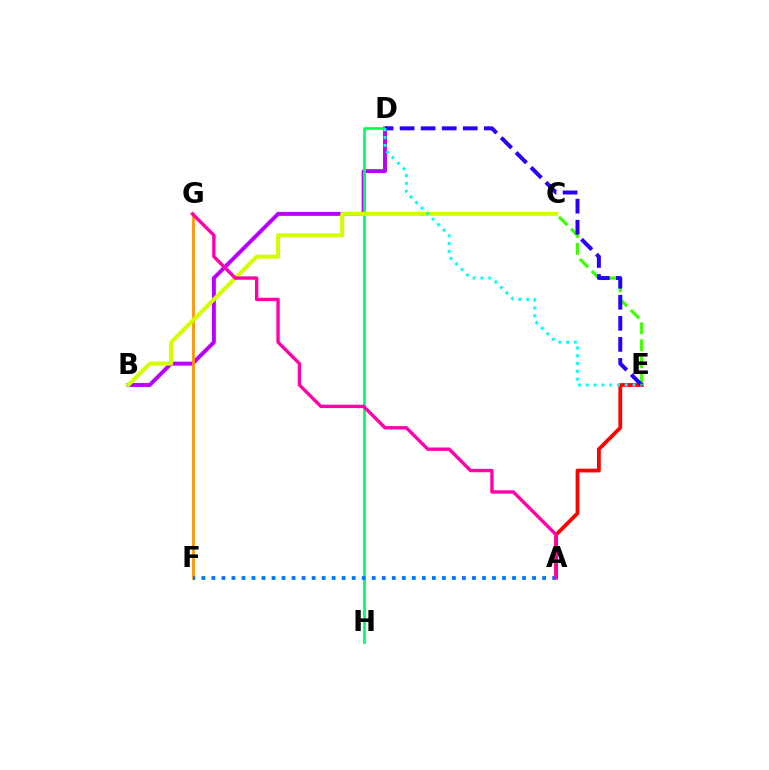{('A', 'E'): [{'color': '#ff0000', 'line_style': 'solid', 'thickness': 2.72}], ('B', 'D'): [{'color': '#b900ff', 'line_style': 'solid', 'thickness': 2.82}], ('C', 'E'): [{'color': '#3dff00', 'line_style': 'dashed', 'thickness': 2.3}], ('F', 'G'): [{'color': '#ff9400', 'line_style': 'solid', 'thickness': 1.99}], ('D', 'H'): [{'color': '#00ff5c', 'line_style': 'solid', 'thickness': 1.95}], ('A', 'F'): [{'color': '#0074ff', 'line_style': 'dotted', 'thickness': 2.72}], ('D', 'E'): [{'color': '#2500ff', 'line_style': 'dashed', 'thickness': 2.86}, {'color': '#00fff6', 'line_style': 'dotted', 'thickness': 2.12}], ('B', 'C'): [{'color': '#d1ff00', 'line_style': 'solid', 'thickness': 2.88}], ('A', 'G'): [{'color': '#ff00ac', 'line_style': 'solid', 'thickness': 2.44}]}